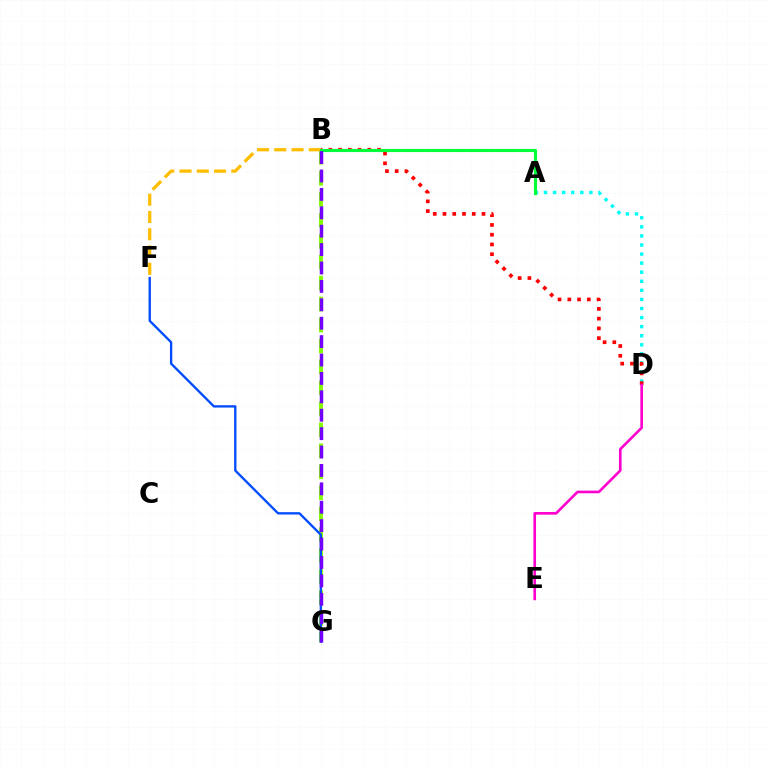{('B', 'G'): [{'color': '#84ff00', 'line_style': 'dashed', 'thickness': 2.85}, {'color': '#7200ff', 'line_style': 'dashed', 'thickness': 2.5}], ('A', 'D'): [{'color': '#00fff6', 'line_style': 'dotted', 'thickness': 2.47}], ('F', 'G'): [{'color': '#004bff', 'line_style': 'solid', 'thickness': 1.68}], ('B', 'D'): [{'color': '#ff0000', 'line_style': 'dotted', 'thickness': 2.65}], ('B', 'F'): [{'color': '#ffbd00', 'line_style': 'dashed', 'thickness': 2.35}], ('A', 'B'): [{'color': '#00ff39', 'line_style': 'solid', 'thickness': 2.25}], ('D', 'E'): [{'color': '#ff00cf', 'line_style': 'solid', 'thickness': 1.9}]}